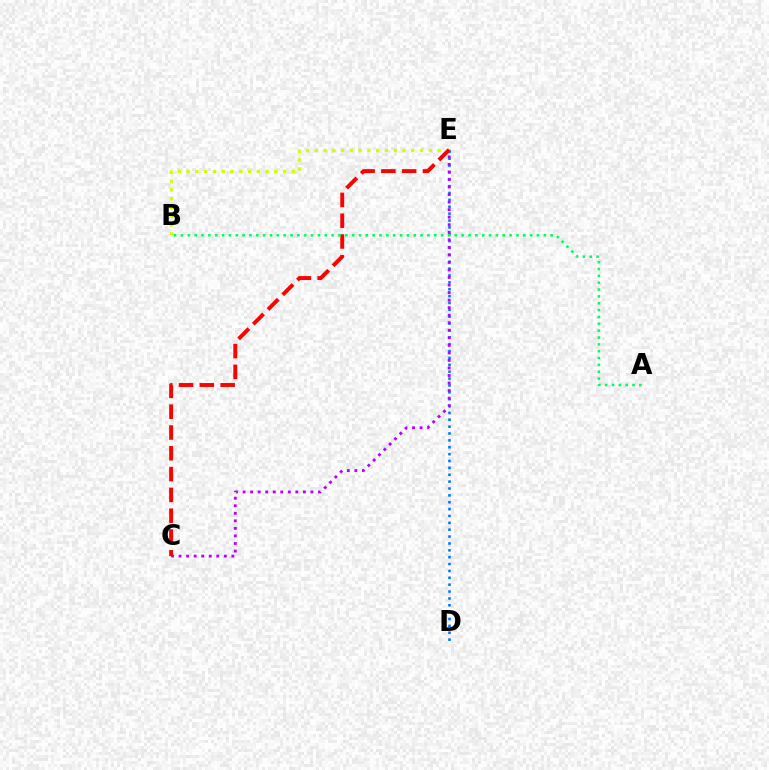{('D', 'E'): [{'color': '#0074ff', 'line_style': 'dotted', 'thickness': 1.87}], ('C', 'E'): [{'color': '#b900ff', 'line_style': 'dotted', 'thickness': 2.05}, {'color': '#ff0000', 'line_style': 'dashed', 'thickness': 2.83}], ('B', 'E'): [{'color': '#d1ff00', 'line_style': 'dotted', 'thickness': 2.38}], ('A', 'B'): [{'color': '#00ff5c', 'line_style': 'dotted', 'thickness': 1.86}]}